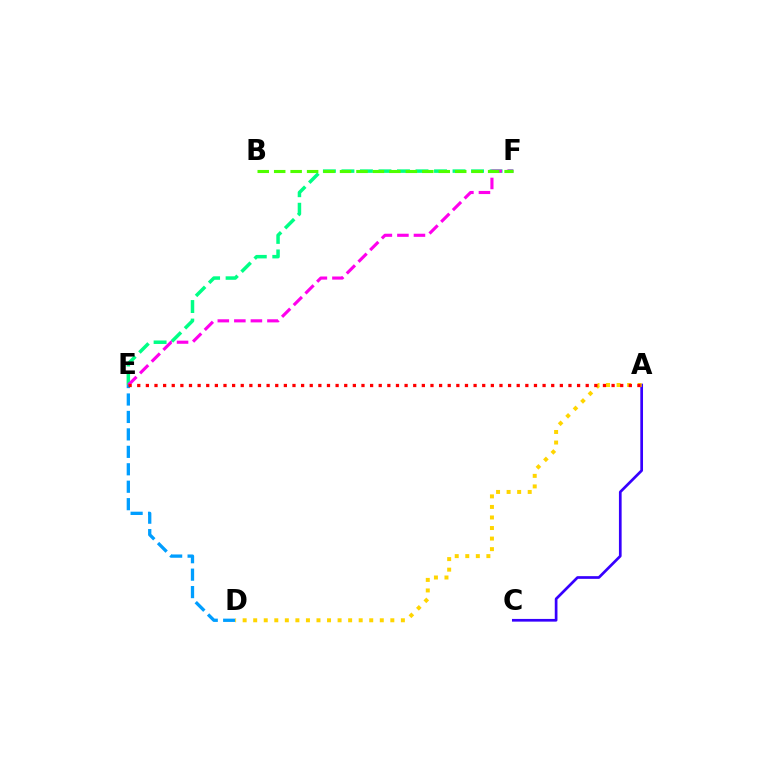{('A', 'C'): [{'color': '#3700ff', 'line_style': 'solid', 'thickness': 1.94}], ('E', 'F'): [{'color': '#00ff86', 'line_style': 'dashed', 'thickness': 2.52}, {'color': '#ff00ed', 'line_style': 'dashed', 'thickness': 2.25}], ('D', 'E'): [{'color': '#009eff', 'line_style': 'dashed', 'thickness': 2.37}], ('A', 'D'): [{'color': '#ffd500', 'line_style': 'dotted', 'thickness': 2.87}], ('A', 'E'): [{'color': '#ff0000', 'line_style': 'dotted', 'thickness': 2.34}], ('B', 'F'): [{'color': '#4fff00', 'line_style': 'dashed', 'thickness': 2.24}]}